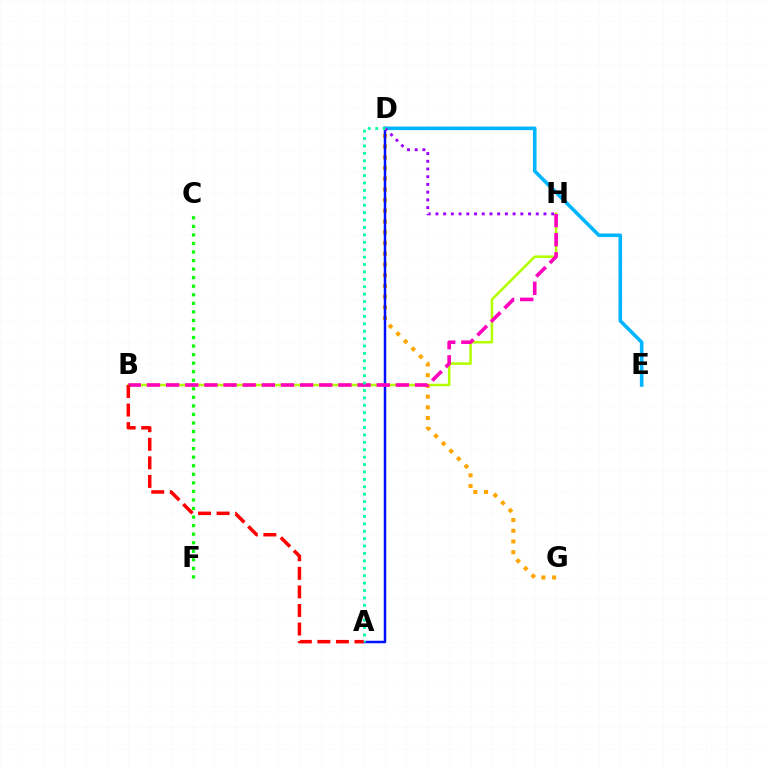{('B', 'H'): [{'color': '#b3ff00', 'line_style': 'solid', 'thickness': 1.83}, {'color': '#ff00bd', 'line_style': 'dashed', 'thickness': 2.6}], ('D', 'G'): [{'color': '#ffa500', 'line_style': 'dotted', 'thickness': 2.91}], ('A', 'D'): [{'color': '#0010ff', 'line_style': 'solid', 'thickness': 1.8}, {'color': '#00ff9d', 'line_style': 'dotted', 'thickness': 2.01}], ('D', 'E'): [{'color': '#00b5ff', 'line_style': 'solid', 'thickness': 2.59}], ('D', 'H'): [{'color': '#9b00ff', 'line_style': 'dotted', 'thickness': 2.1}], ('C', 'F'): [{'color': '#08ff00', 'line_style': 'dotted', 'thickness': 2.32}], ('A', 'B'): [{'color': '#ff0000', 'line_style': 'dashed', 'thickness': 2.52}]}